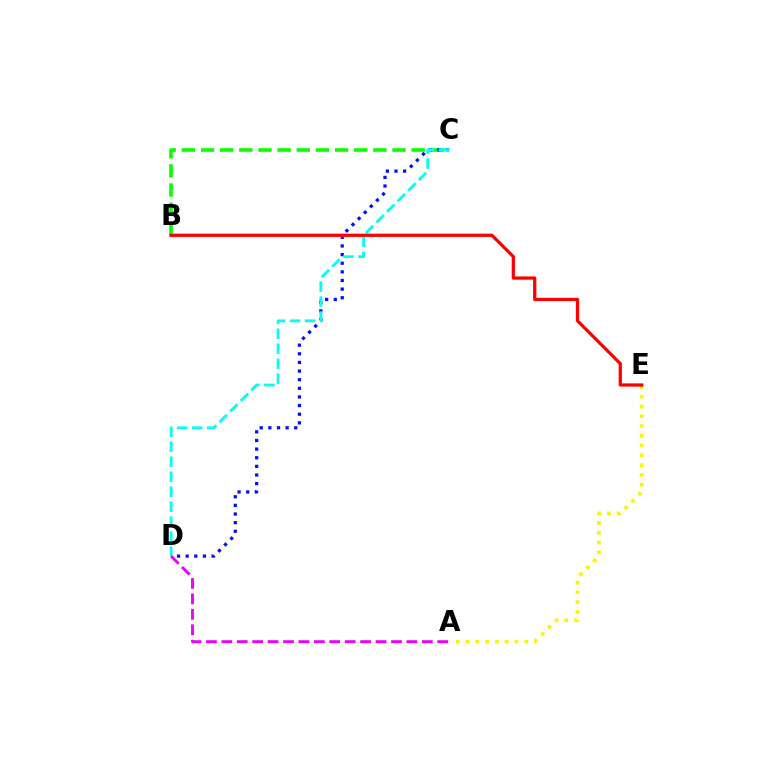{('B', 'C'): [{'color': '#08ff00', 'line_style': 'dashed', 'thickness': 2.6}], ('A', 'E'): [{'color': '#fcf500', 'line_style': 'dotted', 'thickness': 2.66}], ('C', 'D'): [{'color': '#0010ff', 'line_style': 'dotted', 'thickness': 2.34}, {'color': '#00fff6', 'line_style': 'dashed', 'thickness': 2.04}], ('A', 'D'): [{'color': '#ee00ff', 'line_style': 'dashed', 'thickness': 2.09}], ('B', 'E'): [{'color': '#ff0000', 'line_style': 'solid', 'thickness': 2.34}]}